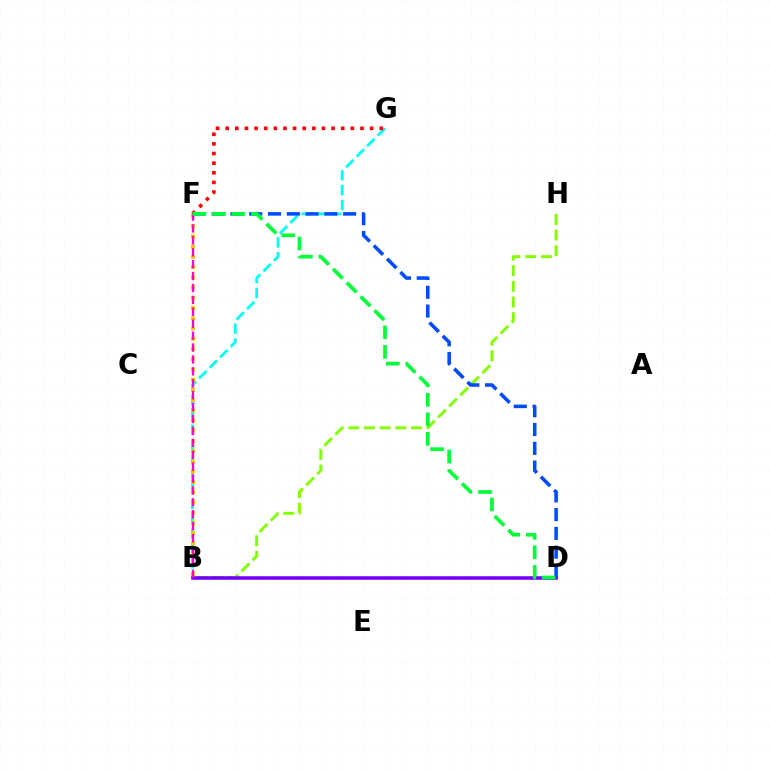{('B', 'H'): [{'color': '#84ff00', 'line_style': 'dashed', 'thickness': 2.13}], ('B', 'G'): [{'color': '#00fff6', 'line_style': 'dashed', 'thickness': 2.02}], ('B', 'F'): [{'color': '#ffbd00', 'line_style': 'dotted', 'thickness': 2.78}, {'color': '#ff00cf', 'line_style': 'dashed', 'thickness': 1.62}], ('F', 'G'): [{'color': '#ff0000', 'line_style': 'dotted', 'thickness': 2.62}], ('D', 'F'): [{'color': '#004bff', 'line_style': 'dashed', 'thickness': 2.55}, {'color': '#00ff39', 'line_style': 'dashed', 'thickness': 2.65}], ('B', 'D'): [{'color': '#7200ff', 'line_style': 'solid', 'thickness': 2.57}]}